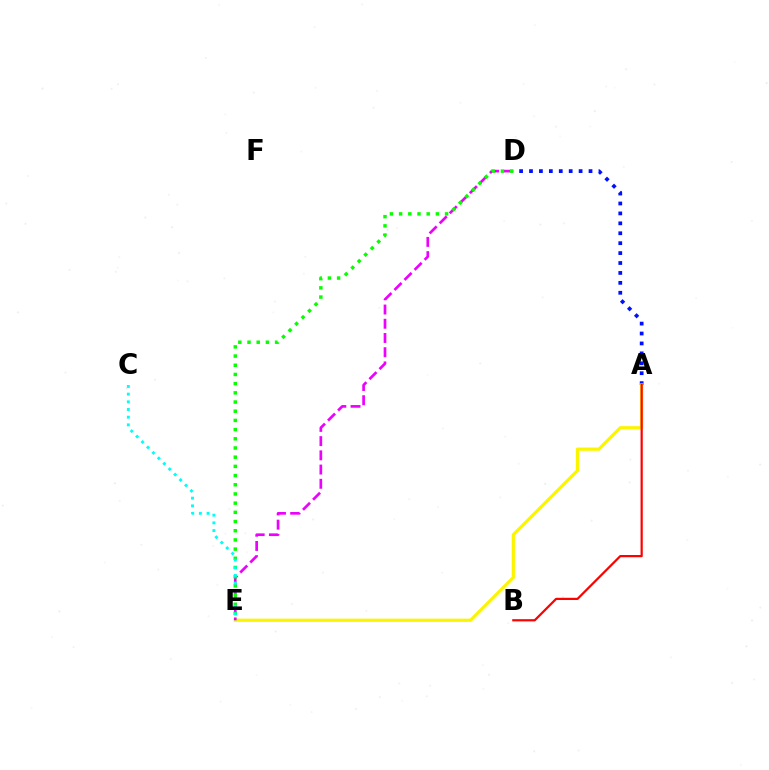{('A', 'D'): [{'color': '#0010ff', 'line_style': 'dotted', 'thickness': 2.7}], ('A', 'E'): [{'color': '#fcf500', 'line_style': 'solid', 'thickness': 2.32}], ('D', 'E'): [{'color': '#ee00ff', 'line_style': 'dashed', 'thickness': 1.93}, {'color': '#08ff00', 'line_style': 'dotted', 'thickness': 2.5}], ('A', 'B'): [{'color': '#ff0000', 'line_style': 'solid', 'thickness': 1.59}], ('C', 'E'): [{'color': '#00fff6', 'line_style': 'dotted', 'thickness': 2.09}]}